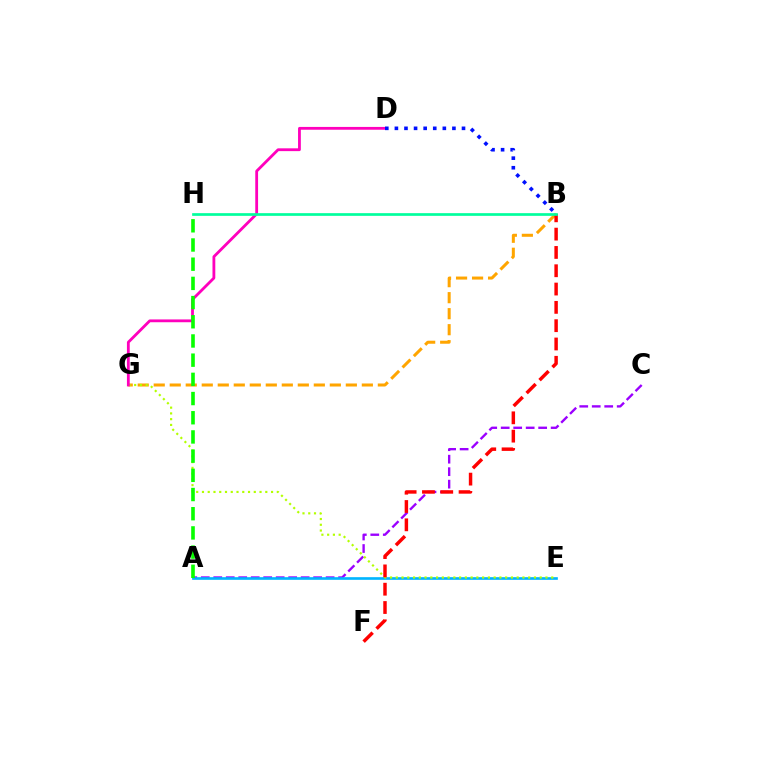{('A', 'C'): [{'color': '#9b00ff', 'line_style': 'dashed', 'thickness': 1.7}], ('B', 'G'): [{'color': '#ffa500', 'line_style': 'dashed', 'thickness': 2.17}], ('A', 'E'): [{'color': '#00b5ff', 'line_style': 'solid', 'thickness': 1.91}], ('E', 'G'): [{'color': '#b3ff00', 'line_style': 'dotted', 'thickness': 1.56}], ('D', 'G'): [{'color': '#ff00bd', 'line_style': 'solid', 'thickness': 2.02}], ('B', 'F'): [{'color': '#ff0000', 'line_style': 'dashed', 'thickness': 2.49}], ('B', 'D'): [{'color': '#0010ff', 'line_style': 'dotted', 'thickness': 2.6}], ('B', 'H'): [{'color': '#00ff9d', 'line_style': 'solid', 'thickness': 1.94}], ('A', 'H'): [{'color': '#08ff00', 'line_style': 'dashed', 'thickness': 2.61}]}